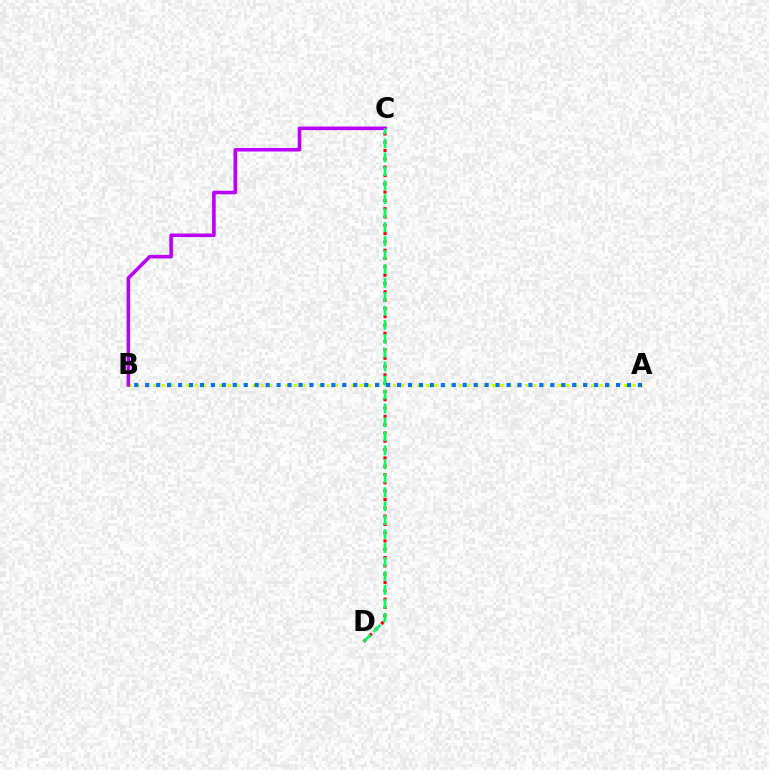{('A', 'B'): [{'color': '#d1ff00', 'line_style': 'dotted', 'thickness': 2.24}, {'color': '#0074ff', 'line_style': 'dotted', 'thickness': 2.98}], ('C', 'D'): [{'color': '#ff0000', 'line_style': 'dotted', 'thickness': 2.26}, {'color': '#00ff5c', 'line_style': 'dashed', 'thickness': 1.9}], ('B', 'C'): [{'color': '#b900ff', 'line_style': 'solid', 'thickness': 2.57}]}